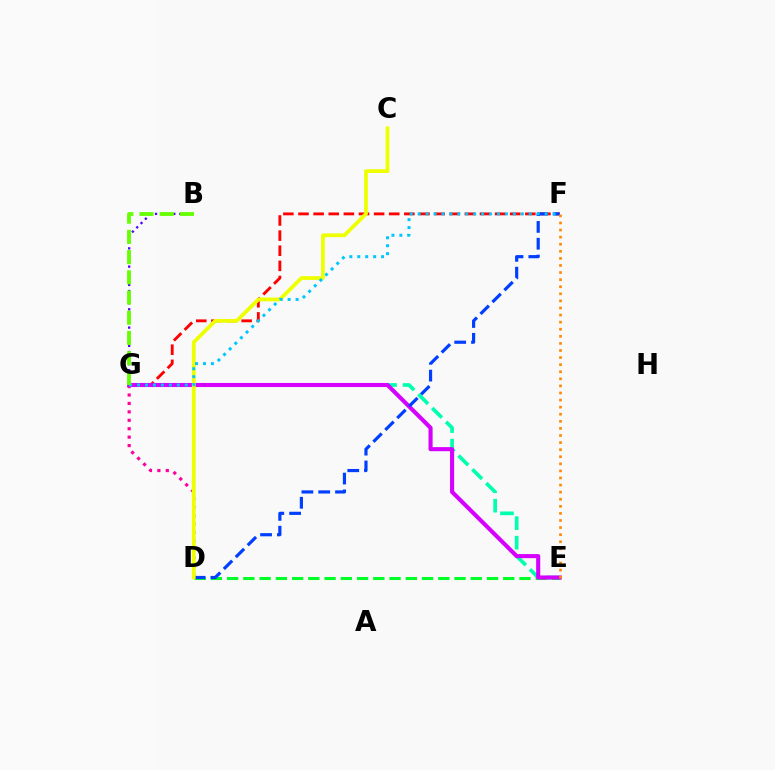{('D', 'G'): [{'color': '#ff00a0', 'line_style': 'dotted', 'thickness': 2.29}], ('D', 'E'): [{'color': '#00ff27', 'line_style': 'dashed', 'thickness': 2.21}], ('E', 'G'): [{'color': '#00ffaf', 'line_style': 'dashed', 'thickness': 2.65}, {'color': '#d600ff', 'line_style': 'solid', 'thickness': 2.94}], ('F', 'G'): [{'color': '#ff0000', 'line_style': 'dashed', 'thickness': 2.05}, {'color': '#00c7ff', 'line_style': 'dotted', 'thickness': 2.16}], ('D', 'F'): [{'color': '#003fff', 'line_style': 'dashed', 'thickness': 2.28}], ('E', 'F'): [{'color': '#ff8800', 'line_style': 'dotted', 'thickness': 1.92}], ('C', 'D'): [{'color': '#eeff00', 'line_style': 'solid', 'thickness': 2.71}], ('B', 'G'): [{'color': '#4f00ff', 'line_style': 'dotted', 'thickness': 1.66}, {'color': '#66ff00', 'line_style': 'dashed', 'thickness': 2.75}]}